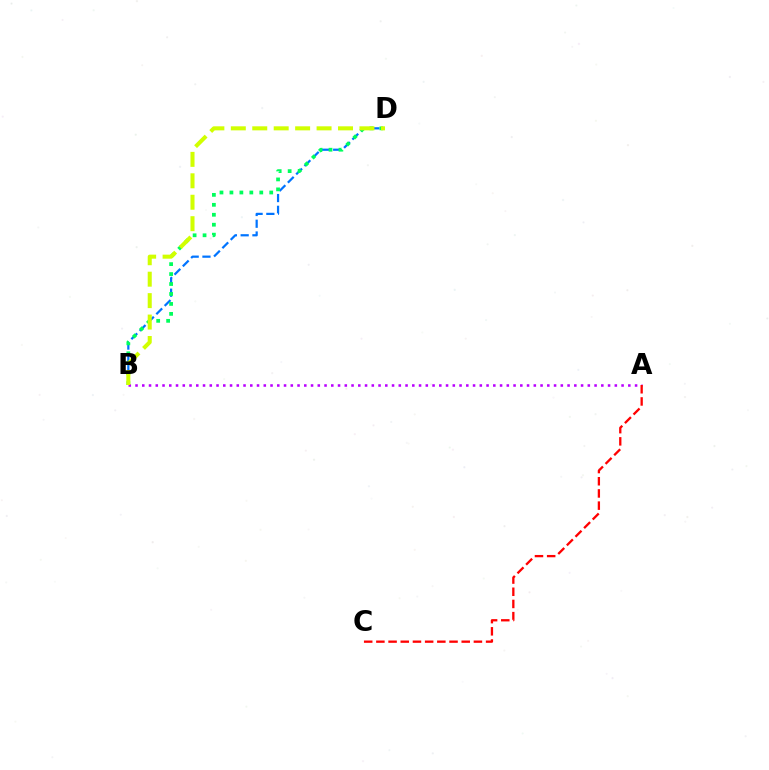{('B', 'D'): [{'color': '#0074ff', 'line_style': 'dashed', 'thickness': 1.6}, {'color': '#00ff5c', 'line_style': 'dotted', 'thickness': 2.7}, {'color': '#d1ff00', 'line_style': 'dashed', 'thickness': 2.91}], ('A', 'B'): [{'color': '#b900ff', 'line_style': 'dotted', 'thickness': 1.83}], ('A', 'C'): [{'color': '#ff0000', 'line_style': 'dashed', 'thickness': 1.66}]}